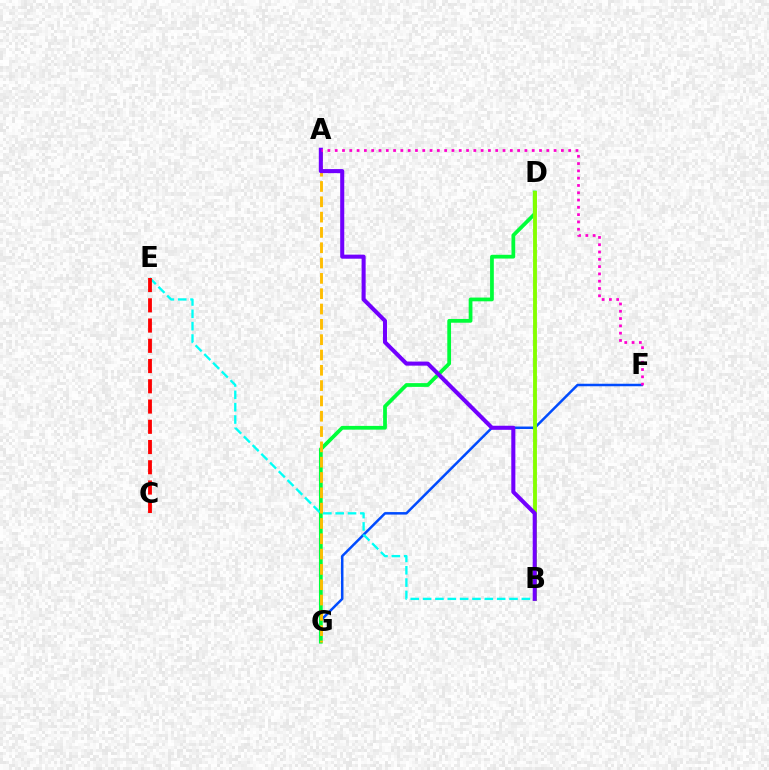{('F', 'G'): [{'color': '#004bff', 'line_style': 'solid', 'thickness': 1.8}], ('D', 'G'): [{'color': '#00ff39', 'line_style': 'solid', 'thickness': 2.7}], ('B', 'E'): [{'color': '#00fff6', 'line_style': 'dashed', 'thickness': 1.68}], ('B', 'D'): [{'color': '#84ff00', 'line_style': 'solid', 'thickness': 2.78}], ('C', 'E'): [{'color': '#ff0000', 'line_style': 'dashed', 'thickness': 2.75}], ('A', 'G'): [{'color': '#ffbd00', 'line_style': 'dashed', 'thickness': 2.08}], ('A', 'B'): [{'color': '#7200ff', 'line_style': 'solid', 'thickness': 2.92}], ('A', 'F'): [{'color': '#ff00cf', 'line_style': 'dotted', 'thickness': 1.98}]}